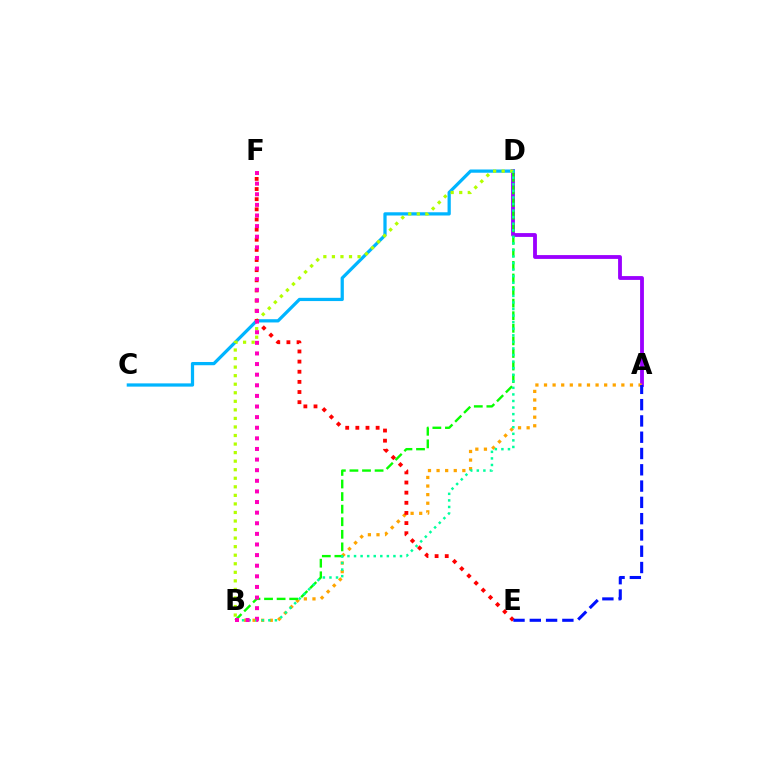{('A', 'D'): [{'color': '#9b00ff', 'line_style': 'solid', 'thickness': 2.75}], ('A', 'B'): [{'color': '#ffa500', 'line_style': 'dotted', 'thickness': 2.33}], ('C', 'D'): [{'color': '#00b5ff', 'line_style': 'solid', 'thickness': 2.33}], ('B', 'D'): [{'color': '#08ff00', 'line_style': 'dashed', 'thickness': 1.71}, {'color': '#b3ff00', 'line_style': 'dotted', 'thickness': 2.32}, {'color': '#00ff9d', 'line_style': 'dotted', 'thickness': 1.78}], ('E', 'F'): [{'color': '#ff0000', 'line_style': 'dotted', 'thickness': 2.76}], ('A', 'E'): [{'color': '#0010ff', 'line_style': 'dashed', 'thickness': 2.21}], ('B', 'F'): [{'color': '#ff00bd', 'line_style': 'dotted', 'thickness': 2.88}]}